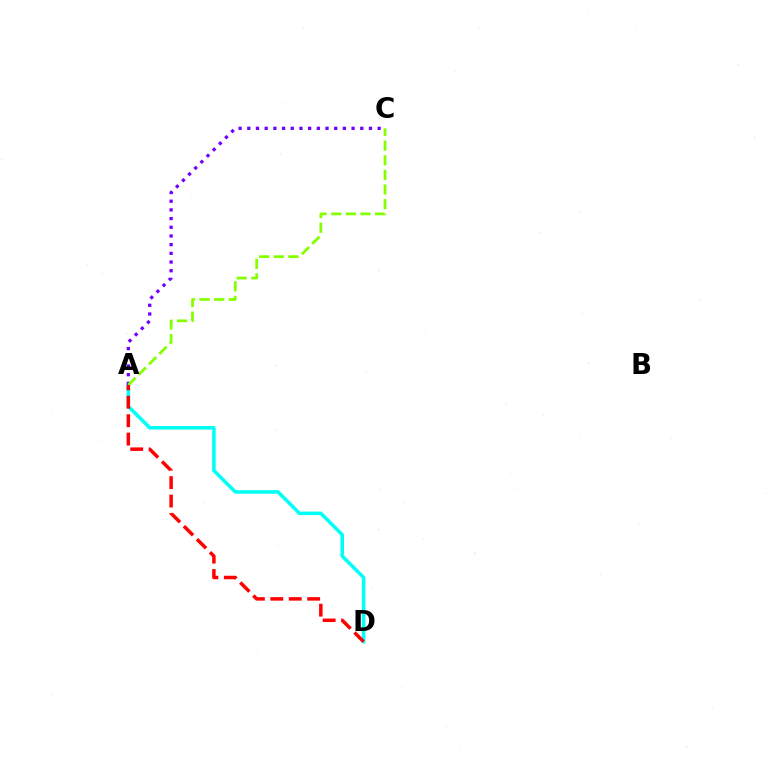{('A', 'D'): [{'color': '#00fff6', 'line_style': 'solid', 'thickness': 2.54}, {'color': '#ff0000', 'line_style': 'dashed', 'thickness': 2.5}], ('A', 'C'): [{'color': '#7200ff', 'line_style': 'dotted', 'thickness': 2.36}, {'color': '#84ff00', 'line_style': 'dashed', 'thickness': 1.99}]}